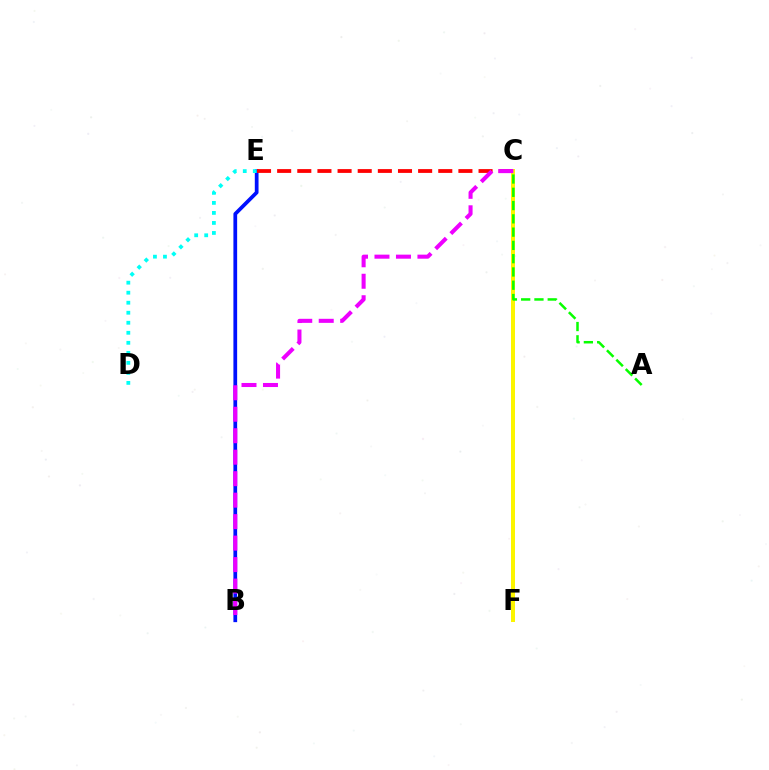{('C', 'F'): [{'color': '#fcf500', 'line_style': 'solid', 'thickness': 2.88}], ('B', 'E'): [{'color': '#0010ff', 'line_style': 'solid', 'thickness': 2.69}], ('C', 'E'): [{'color': '#ff0000', 'line_style': 'dashed', 'thickness': 2.74}], ('A', 'C'): [{'color': '#08ff00', 'line_style': 'dashed', 'thickness': 1.8}], ('B', 'C'): [{'color': '#ee00ff', 'line_style': 'dashed', 'thickness': 2.92}], ('D', 'E'): [{'color': '#00fff6', 'line_style': 'dotted', 'thickness': 2.72}]}